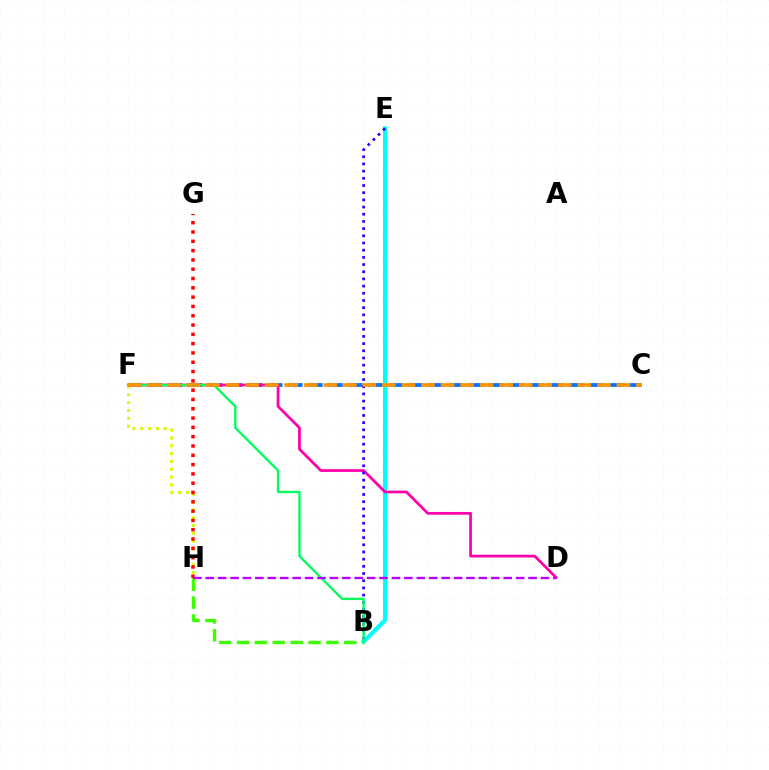{('C', 'F'): [{'color': '#0074ff', 'line_style': 'dashed', 'thickness': 2.73}, {'color': '#ff9400', 'line_style': 'dashed', 'thickness': 2.66}], ('B', 'H'): [{'color': '#3dff00', 'line_style': 'dashed', 'thickness': 2.43}], ('B', 'E'): [{'color': '#00fff6', 'line_style': 'solid', 'thickness': 2.93}, {'color': '#2500ff', 'line_style': 'dotted', 'thickness': 1.95}], ('D', 'F'): [{'color': '#ff00ac', 'line_style': 'solid', 'thickness': 1.98}], ('F', 'H'): [{'color': '#d1ff00', 'line_style': 'dotted', 'thickness': 2.13}], ('G', 'H'): [{'color': '#ff0000', 'line_style': 'dotted', 'thickness': 2.53}], ('B', 'F'): [{'color': '#00ff5c', 'line_style': 'solid', 'thickness': 1.68}], ('D', 'H'): [{'color': '#b900ff', 'line_style': 'dashed', 'thickness': 1.69}]}